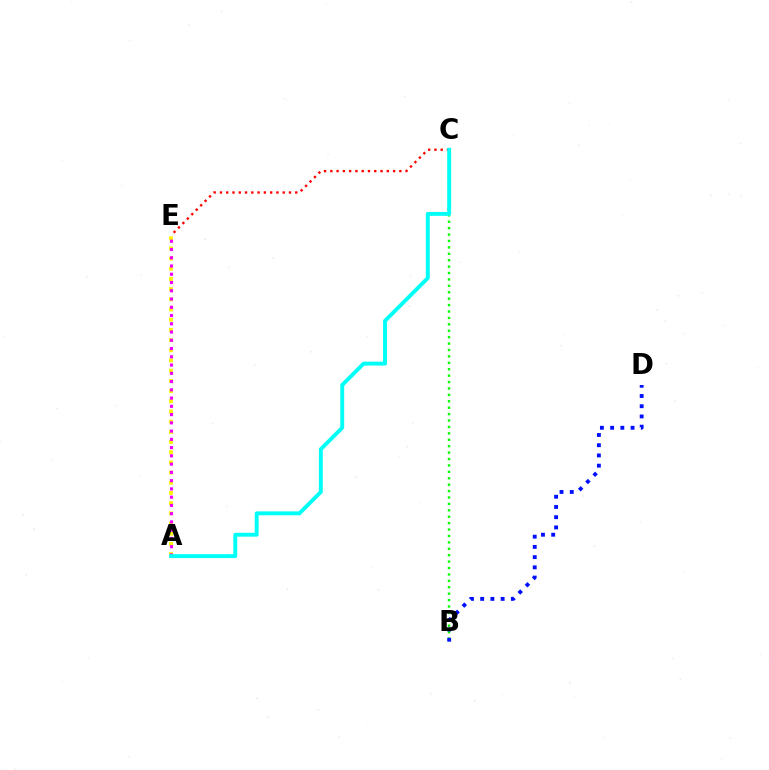{('C', 'E'): [{'color': '#ff0000', 'line_style': 'dotted', 'thickness': 1.71}], ('B', 'C'): [{'color': '#08ff00', 'line_style': 'dotted', 'thickness': 1.74}], ('A', 'E'): [{'color': '#fcf500', 'line_style': 'dotted', 'thickness': 2.77}, {'color': '#ee00ff', 'line_style': 'dotted', 'thickness': 2.24}], ('B', 'D'): [{'color': '#0010ff', 'line_style': 'dotted', 'thickness': 2.78}], ('A', 'C'): [{'color': '#00fff6', 'line_style': 'solid', 'thickness': 2.81}]}